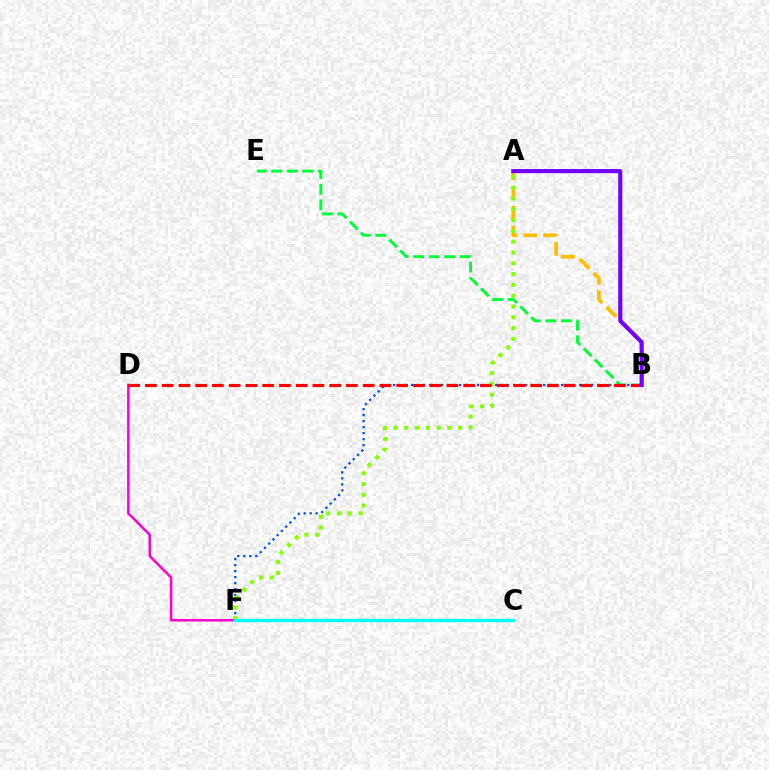{('B', 'E'): [{'color': '#00ff39', 'line_style': 'dashed', 'thickness': 2.12}], ('A', 'B'): [{'color': '#ffbd00', 'line_style': 'dashed', 'thickness': 2.68}, {'color': '#7200ff', 'line_style': 'solid', 'thickness': 2.97}], ('B', 'F'): [{'color': '#004bff', 'line_style': 'dotted', 'thickness': 1.63}], ('A', 'F'): [{'color': '#84ff00', 'line_style': 'dotted', 'thickness': 2.93}], ('D', 'F'): [{'color': '#ff00cf', 'line_style': 'solid', 'thickness': 1.79}], ('B', 'D'): [{'color': '#ff0000', 'line_style': 'dashed', 'thickness': 2.28}], ('C', 'F'): [{'color': '#00fff6', 'line_style': 'solid', 'thickness': 2.45}]}